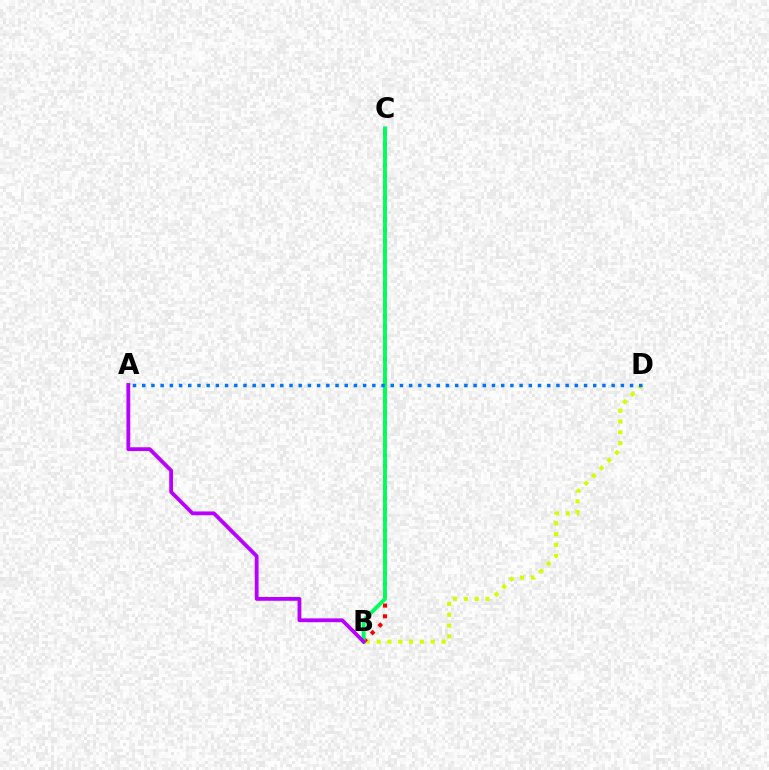{('B', 'D'): [{'color': '#d1ff00', 'line_style': 'dotted', 'thickness': 2.94}], ('B', 'C'): [{'color': '#ff0000', 'line_style': 'dotted', 'thickness': 2.92}, {'color': '#00ff5c', 'line_style': 'solid', 'thickness': 2.8}], ('A', 'D'): [{'color': '#0074ff', 'line_style': 'dotted', 'thickness': 2.5}], ('A', 'B'): [{'color': '#b900ff', 'line_style': 'solid', 'thickness': 2.74}]}